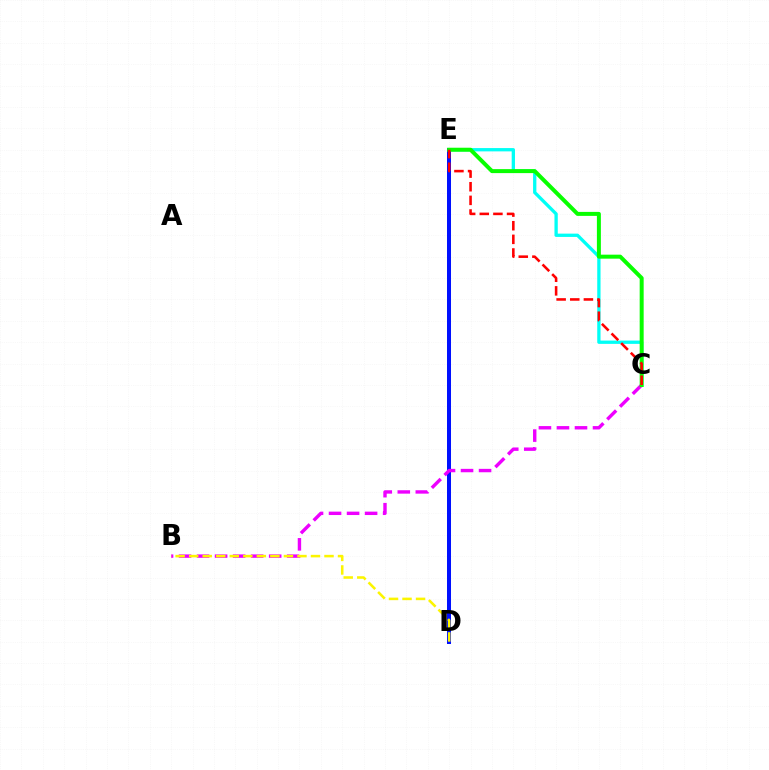{('C', 'E'): [{'color': '#00fff6', 'line_style': 'solid', 'thickness': 2.38}, {'color': '#08ff00', 'line_style': 'solid', 'thickness': 2.87}, {'color': '#ff0000', 'line_style': 'dashed', 'thickness': 1.85}], ('D', 'E'): [{'color': '#0010ff', 'line_style': 'solid', 'thickness': 2.88}], ('B', 'C'): [{'color': '#ee00ff', 'line_style': 'dashed', 'thickness': 2.45}], ('B', 'D'): [{'color': '#fcf500', 'line_style': 'dashed', 'thickness': 1.84}]}